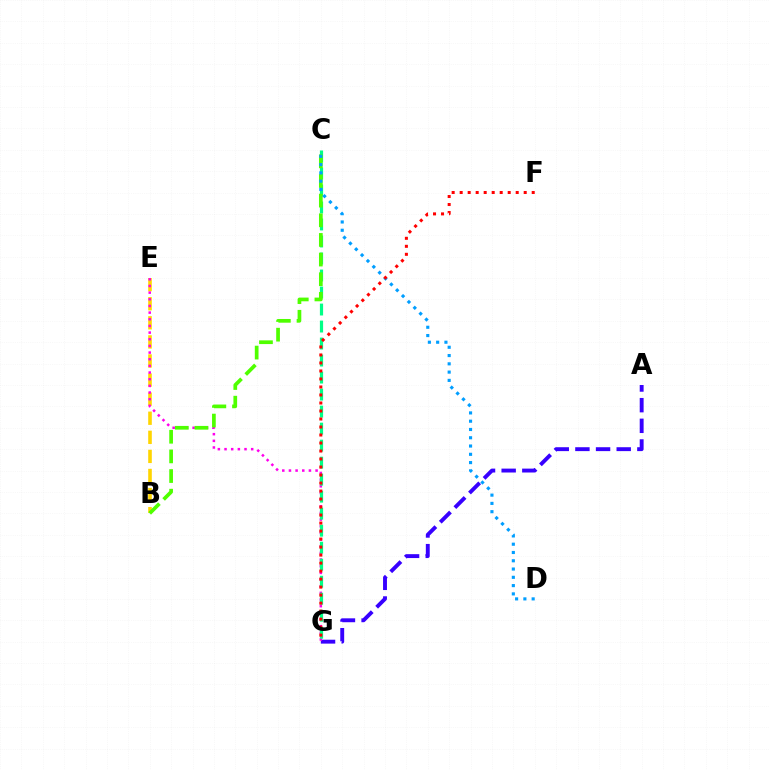{('A', 'G'): [{'color': '#3700ff', 'line_style': 'dashed', 'thickness': 2.81}], ('B', 'E'): [{'color': '#ffd500', 'line_style': 'dashed', 'thickness': 2.59}], ('E', 'G'): [{'color': '#ff00ed', 'line_style': 'dotted', 'thickness': 1.81}], ('C', 'G'): [{'color': '#00ff86', 'line_style': 'dashed', 'thickness': 2.31}], ('B', 'C'): [{'color': '#4fff00', 'line_style': 'dashed', 'thickness': 2.67}], ('C', 'D'): [{'color': '#009eff', 'line_style': 'dotted', 'thickness': 2.25}], ('F', 'G'): [{'color': '#ff0000', 'line_style': 'dotted', 'thickness': 2.17}]}